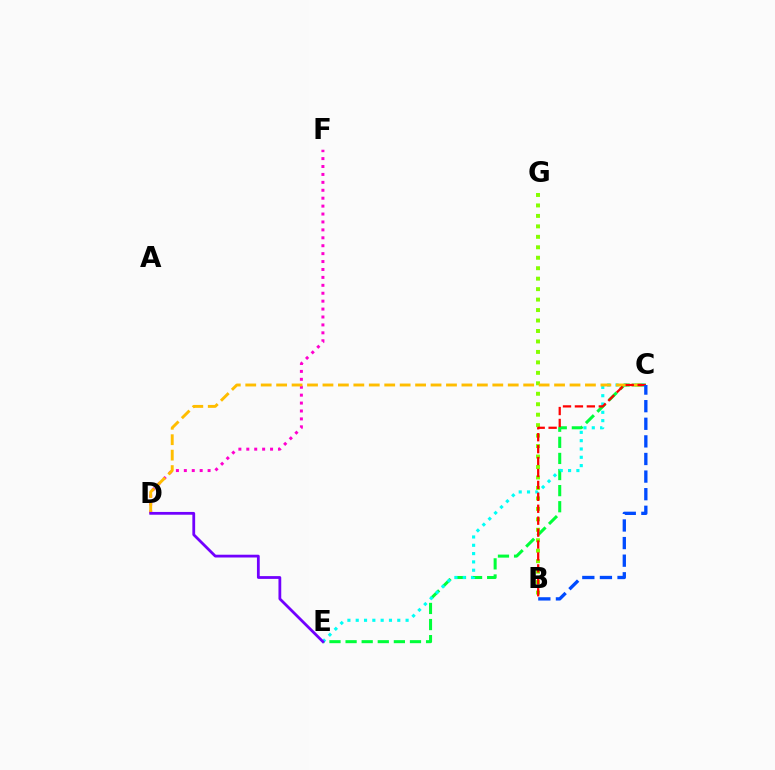{('C', 'E'): [{'color': '#00ff39', 'line_style': 'dashed', 'thickness': 2.19}, {'color': '#00fff6', 'line_style': 'dotted', 'thickness': 2.26}], ('B', 'G'): [{'color': '#84ff00', 'line_style': 'dotted', 'thickness': 2.84}], ('D', 'F'): [{'color': '#ff00cf', 'line_style': 'dotted', 'thickness': 2.15}], ('C', 'D'): [{'color': '#ffbd00', 'line_style': 'dashed', 'thickness': 2.1}], ('B', 'C'): [{'color': '#ff0000', 'line_style': 'dashed', 'thickness': 1.62}, {'color': '#004bff', 'line_style': 'dashed', 'thickness': 2.39}], ('D', 'E'): [{'color': '#7200ff', 'line_style': 'solid', 'thickness': 2.0}]}